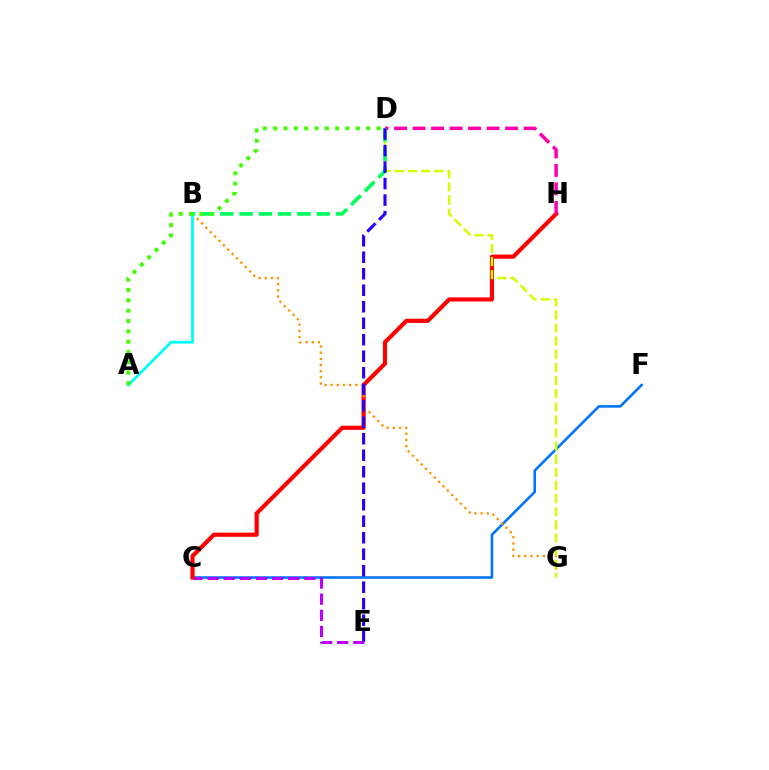{('C', 'F'): [{'color': '#0074ff', 'line_style': 'solid', 'thickness': 1.86}], ('C', 'E'): [{'color': '#b900ff', 'line_style': 'dashed', 'thickness': 2.19}], ('C', 'H'): [{'color': '#ff0000', 'line_style': 'solid', 'thickness': 2.99}], ('D', 'H'): [{'color': '#ff00ac', 'line_style': 'dashed', 'thickness': 2.51}], ('B', 'G'): [{'color': '#ff9400', 'line_style': 'dotted', 'thickness': 1.68}], ('A', 'B'): [{'color': '#00fff6', 'line_style': 'solid', 'thickness': 2.01}], ('D', 'G'): [{'color': '#d1ff00', 'line_style': 'dashed', 'thickness': 1.78}], ('B', 'D'): [{'color': '#00ff5c', 'line_style': 'dashed', 'thickness': 2.62}], ('D', 'E'): [{'color': '#2500ff', 'line_style': 'dashed', 'thickness': 2.24}], ('A', 'D'): [{'color': '#3dff00', 'line_style': 'dotted', 'thickness': 2.81}]}